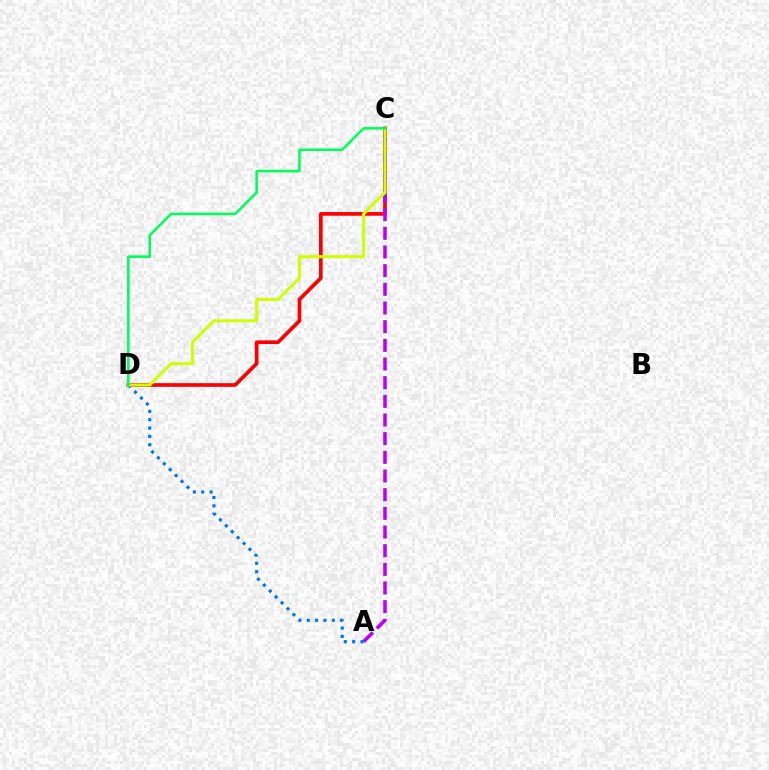{('C', 'D'): [{'color': '#ff0000', 'line_style': 'solid', 'thickness': 2.65}, {'color': '#d1ff00', 'line_style': 'solid', 'thickness': 2.19}, {'color': '#00ff5c', 'line_style': 'solid', 'thickness': 1.85}], ('A', 'C'): [{'color': '#b900ff', 'line_style': 'dashed', 'thickness': 2.54}], ('A', 'D'): [{'color': '#0074ff', 'line_style': 'dotted', 'thickness': 2.27}]}